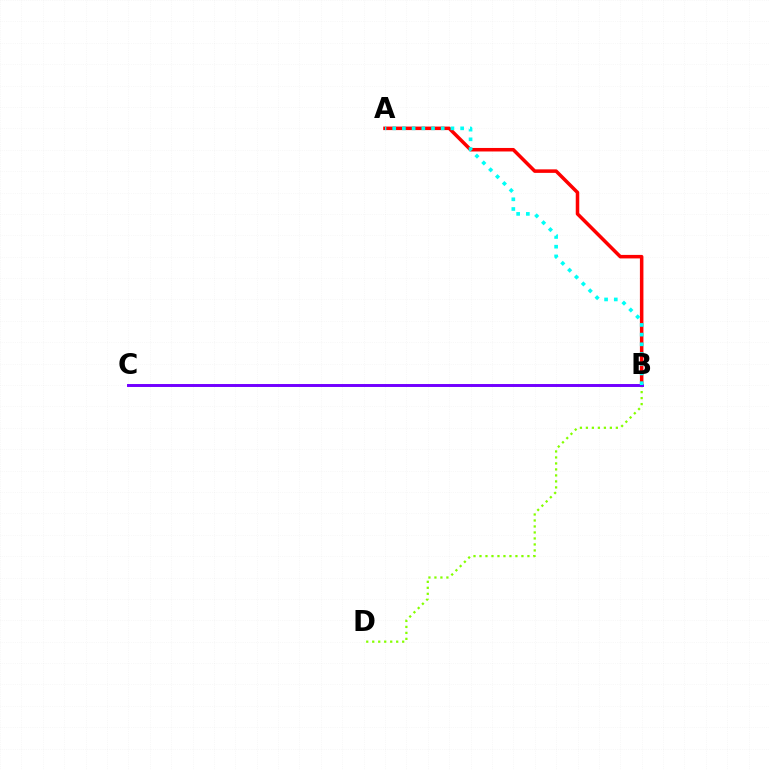{('A', 'B'): [{'color': '#ff0000', 'line_style': 'solid', 'thickness': 2.53}, {'color': '#00fff6', 'line_style': 'dotted', 'thickness': 2.64}], ('B', 'D'): [{'color': '#84ff00', 'line_style': 'dotted', 'thickness': 1.63}], ('B', 'C'): [{'color': '#7200ff', 'line_style': 'solid', 'thickness': 2.12}]}